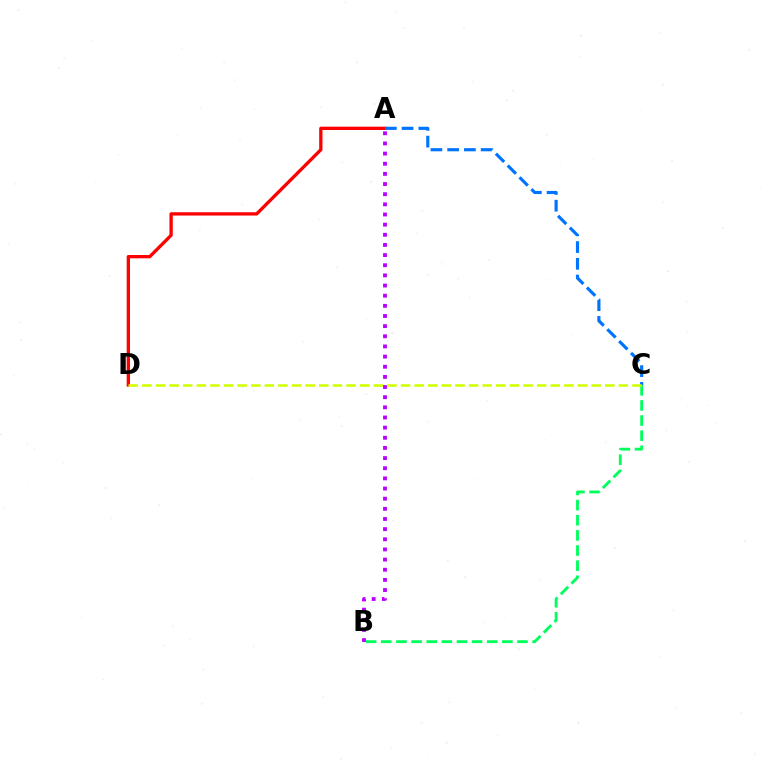{('A', 'D'): [{'color': '#ff0000', 'line_style': 'solid', 'thickness': 2.38}], ('B', 'C'): [{'color': '#00ff5c', 'line_style': 'dashed', 'thickness': 2.06}], ('A', 'C'): [{'color': '#0074ff', 'line_style': 'dashed', 'thickness': 2.27}], ('A', 'B'): [{'color': '#b900ff', 'line_style': 'dotted', 'thickness': 2.76}], ('C', 'D'): [{'color': '#d1ff00', 'line_style': 'dashed', 'thickness': 1.85}]}